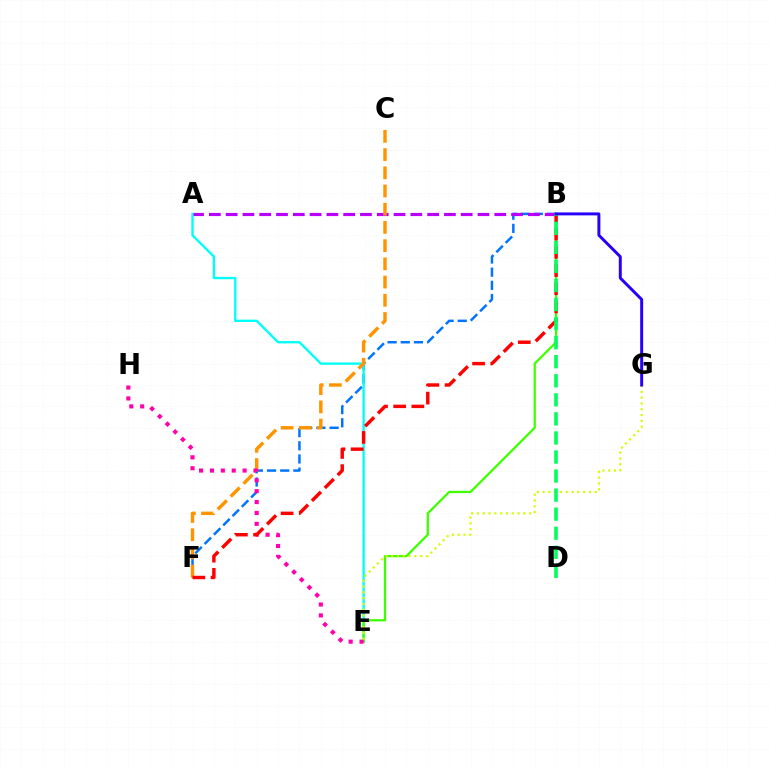{('B', 'F'): [{'color': '#0074ff', 'line_style': 'dashed', 'thickness': 1.79}, {'color': '#ff0000', 'line_style': 'dashed', 'thickness': 2.47}], ('A', 'E'): [{'color': '#00fff6', 'line_style': 'solid', 'thickness': 1.69}], ('A', 'B'): [{'color': '#b900ff', 'line_style': 'dashed', 'thickness': 2.28}], ('C', 'F'): [{'color': '#ff9400', 'line_style': 'dashed', 'thickness': 2.47}], ('B', 'E'): [{'color': '#3dff00', 'line_style': 'solid', 'thickness': 1.63}], ('E', 'H'): [{'color': '#ff00ac', 'line_style': 'dotted', 'thickness': 2.96}], ('E', 'G'): [{'color': '#d1ff00', 'line_style': 'dotted', 'thickness': 1.58}], ('B', 'D'): [{'color': '#00ff5c', 'line_style': 'dashed', 'thickness': 2.59}], ('B', 'G'): [{'color': '#2500ff', 'line_style': 'solid', 'thickness': 2.12}]}